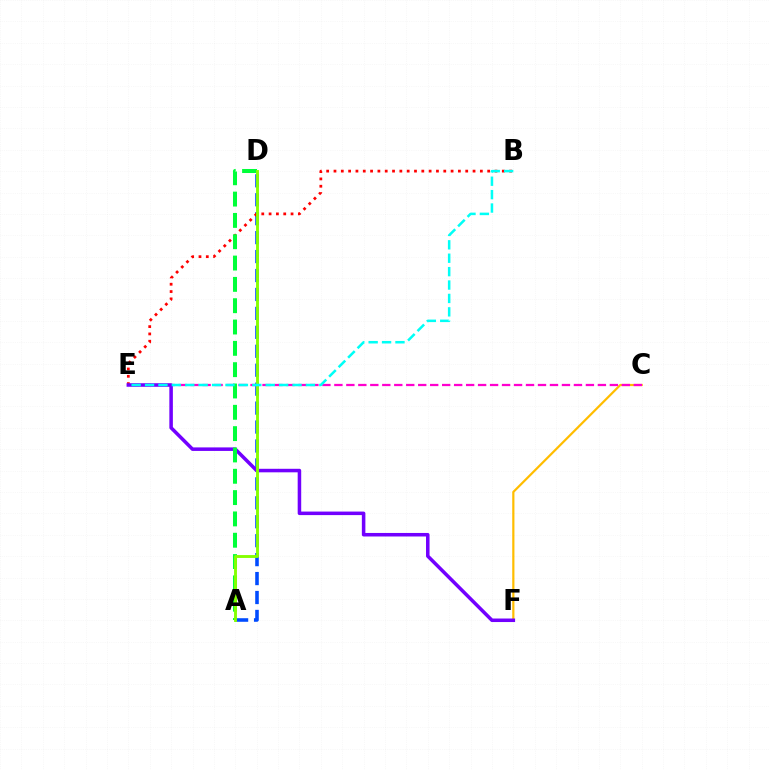{('A', 'D'): [{'color': '#004bff', 'line_style': 'dashed', 'thickness': 2.57}, {'color': '#00ff39', 'line_style': 'dashed', 'thickness': 2.9}, {'color': '#84ff00', 'line_style': 'solid', 'thickness': 2.08}], ('B', 'E'): [{'color': '#ff0000', 'line_style': 'dotted', 'thickness': 1.99}, {'color': '#00fff6', 'line_style': 'dashed', 'thickness': 1.82}], ('C', 'F'): [{'color': '#ffbd00', 'line_style': 'solid', 'thickness': 1.59}], ('C', 'E'): [{'color': '#ff00cf', 'line_style': 'dashed', 'thickness': 1.63}], ('E', 'F'): [{'color': '#7200ff', 'line_style': 'solid', 'thickness': 2.54}]}